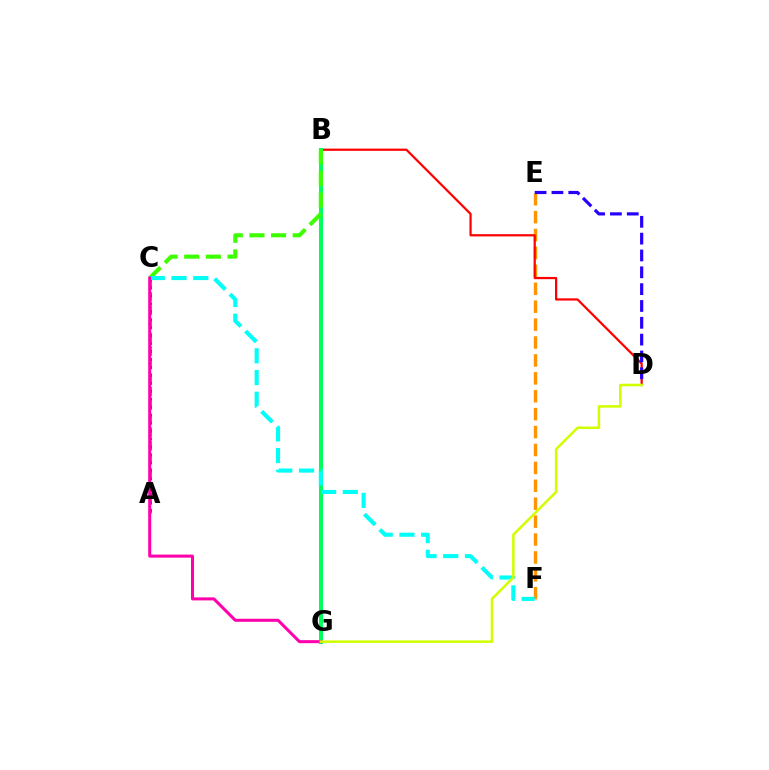{('E', 'F'): [{'color': '#ff9400', 'line_style': 'dashed', 'thickness': 2.43}], ('A', 'C'): [{'color': '#0074ff', 'line_style': 'dashed', 'thickness': 1.84}, {'color': '#b900ff', 'line_style': 'dotted', 'thickness': 2.16}], ('B', 'D'): [{'color': '#ff0000', 'line_style': 'solid', 'thickness': 1.61}], ('D', 'E'): [{'color': '#2500ff', 'line_style': 'dashed', 'thickness': 2.29}], ('B', 'G'): [{'color': '#00ff5c', 'line_style': 'solid', 'thickness': 2.89}], ('B', 'C'): [{'color': '#3dff00', 'line_style': 'dashed', 'thickness': 2.94}], ('C', 'F'): [{'color': '#00fff6', 'line_style': 'dashed', 'thickness': 2.95}], ('C', 'G'): [{'color': '#ff00ac', 'line_style': 'solid', 'thickness': 2.18}], ('D', 'G'): [{'color': '#d1ff00', 'line_style': 'solid', 'thickness': 1.82}]}